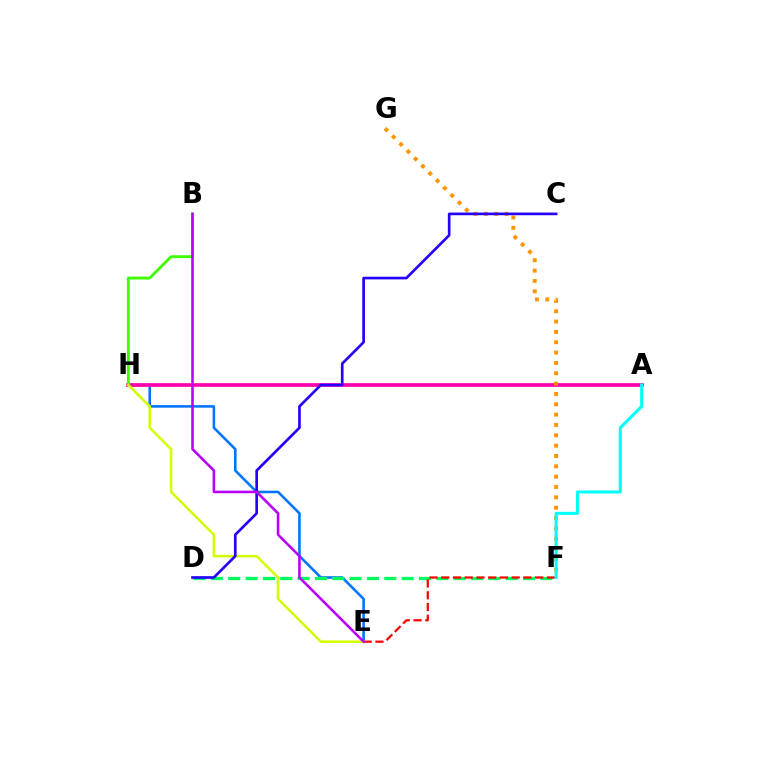{('E', 'H'): [{'color': '#0074ff', 'line_style': 'solid', 'thickness': 1.85}, {'color': '#d1ff00', 'line_style': 'solid', 'thickness': 1.83}], ('A', 'H'): [{'color': '#ff00ac', 'line_style': 'solid', 'thickness': 2.64}], ('F', 'G'): [{'color': '#ff9400', 'line_style': 'dotted', 'thickness': 2.81}], ('B', 'H'): [{'color': '#3dff00', 'line_style': 'solid', 'thickness': 2.07}], ('D', 'F'): [{'color': '#00ff5c', 'line_style': 'dashed', 'thickness': 2.36}], ('C', 'D'): [{'color': '#2500ff', 'line_style': 'solid', 'thickness': 1.93}], ('E', 'F'): [{'color': '#ff0000', 'line_style': 'dashed', 'thickness': 1.6}], ('A', 'F'): [{'color': '#00fff6', 'line_style': 'solid', 'thickness': 2.18}], ('B', 'E'): [{'color': '#b900ff', 'line_style': 'solid', 'thickness': 1.86}]}